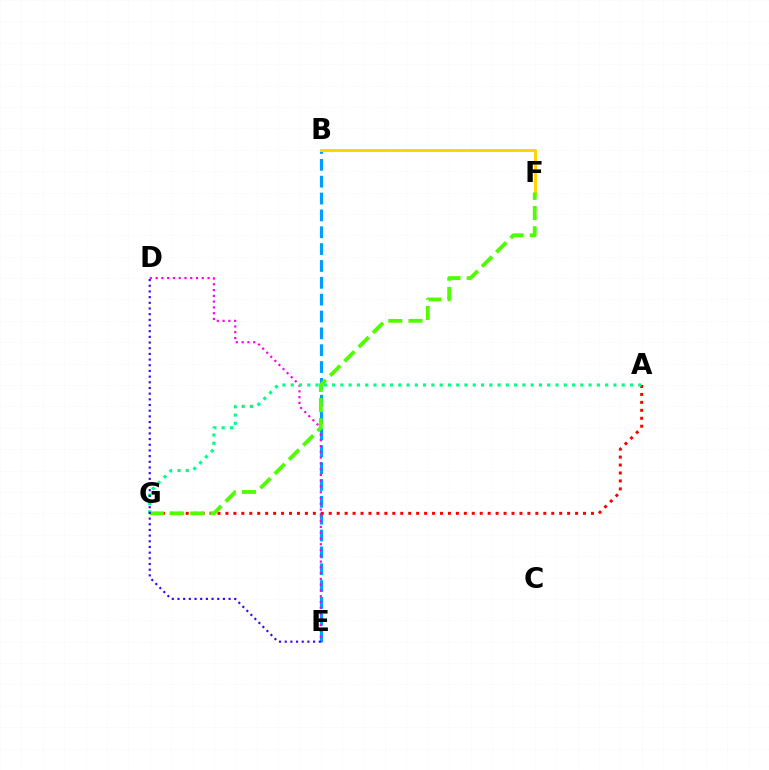{('B', 'E'): [{'color': '#009eff', 'line_style': 'dashed', 'thickness': 2.29}], ('B', 'F'): [{'color': '#ffd500', 'line_style': 'solid', 'thickness': 2.14}], ('A', 'G'): [{'color': '#ff0000', 'line_style': 'dotted', 'thickness': 2.16}, {'color': '#00ff86', 'line_style': 'dotted', 'thickness': 2.25}], ('D', 'E'): [{'color': '#ff00ed', 'line_style': 'dotted', 'thickness': 1.57}, {'color': '#3700ff', 'line_style': 'dotted', 'thickness': 1.54}], ('F', 'G'): [{'color': '#4fff00', 'line_style': 'dashed', 'thickness': 2.74}]}